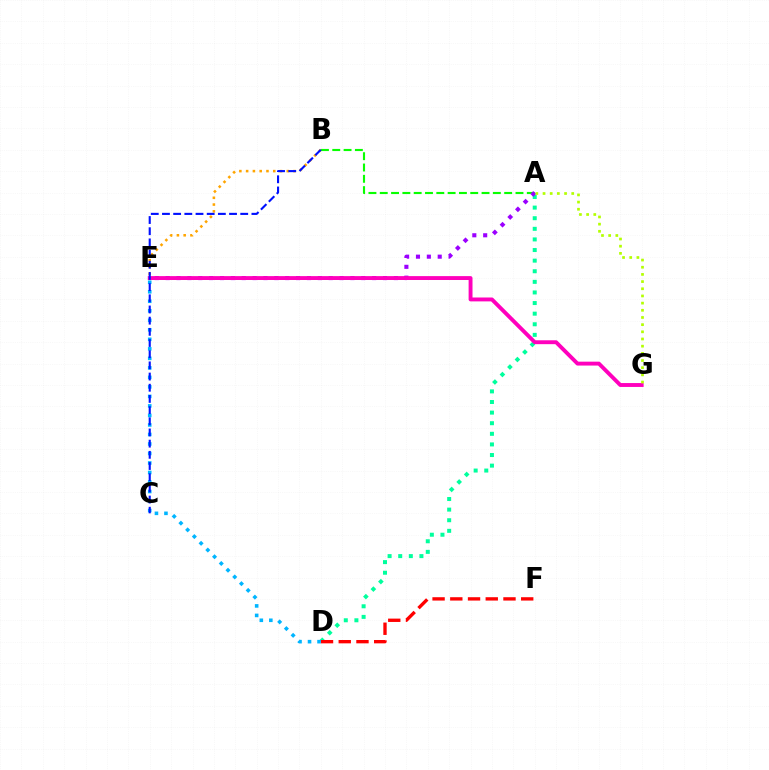{('B', 'E'): [{'color': '#ffa500', 'line_style': 'dotted', 'thickness': 1.84}], ('A', 'D'): [{'color': '#00ff9d', 'line_style': 'dotted', 'thickness': 2.88}], ('D', 'F'): [{'color': '#ff0000', 'line_style': 'dashed', 'thickness': 2.41}], ('A', 'B'): [{'color': '#08ff00', 'line_style': 'dashed', 'thickness': 1.54}], ('D', 'E'): [{'color': '#00b5ff', 'line_style': 'dotted', 'thickness': 2.58}], ('A', 'E'): [{'color': '#9b00ff', 'line_style': 'dotted', 'thickness': 2.95}], ('E', 'G'): [{'color': '#ff00bd', 'line_style': 'solid', 'thickness': 2.8}], ('A', 'G'): [{'color': '#b3ff00', 'line_style': 'dotted', 'thickness': 1.95}], ('B', 'C'): [{'color': '#0010ff', 'line_style': 'dashed', 'thickness': 1.52}]}